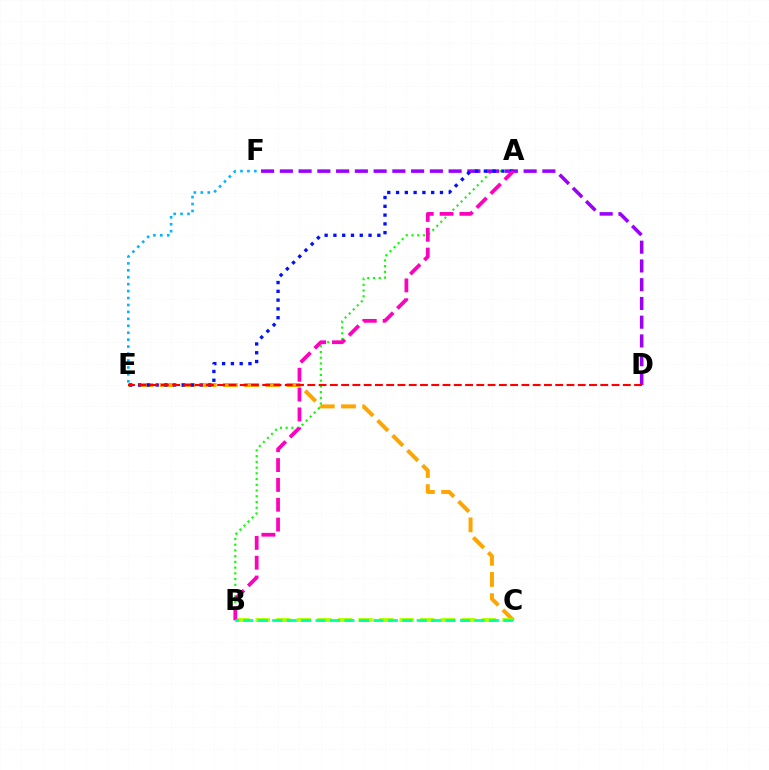{('C', 'E'): [{'color': '#ffa500', 'line_style': 'dashed', 'thickness': 2.87}], ('A', 'B'): [{'color': '#08ff00', 'line_style': 'dotted', 'thickness': 1.56}, {'color': '#ff00bd', 'line_style': 'dashed', 'thickness': 2.69}], ('D', 'F'): [{'color': '#9b00ff', 'line_style': 'dashed', 'thickness': 2.55}], ('A', 'E'): [{'color': '#0010ff', 'line_style': 'dotted', 'thickness': 2.39}], ('B', 'C'): [{'color': '#b3ff00', 'line_style': 'dashed', 'thickness': 2.79}, {'color': '#00ff9d', 'line_style': 'dashed', 'thickness': 1.96}], ('D', 'E'): [{'color': '#ff0000', 'line_style': 'dashed', 'thickness': 1.53}], ('E', 'F'): [{'color': '#00b5ff', 'line_style': 'dotted', 'thickness': 1.88}]}